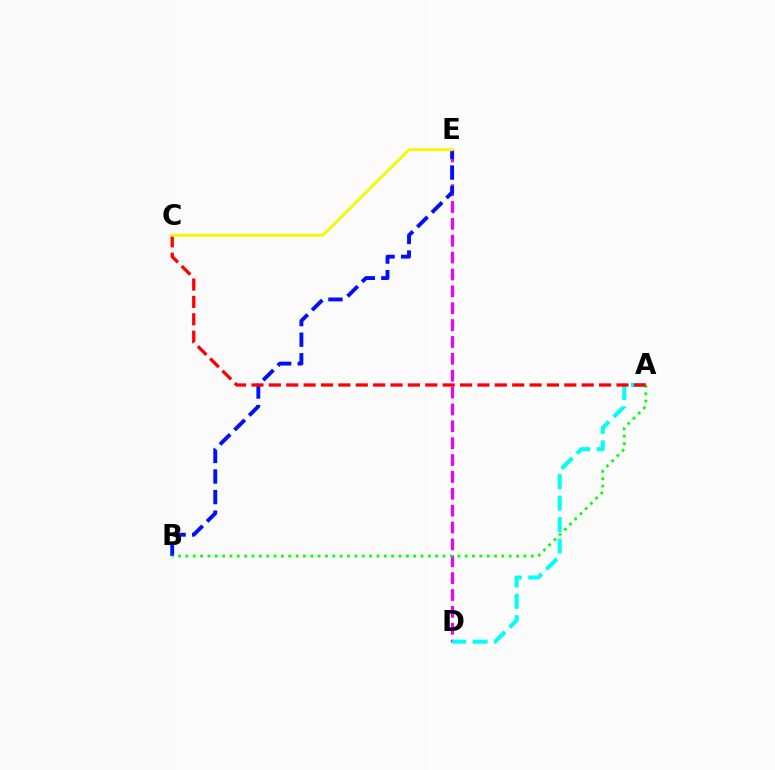{('D', 'E'): [{'color': '#ee00ff', 'line_style': 'dashed', 'thickness': 2.29}], ('B', 'E'): [{'color': '#0010ff', 'line_style': 'dashed', 'thickness': 2.8}], ('A', 'B'): [{'color': '#08ff00', 'line_style': 'dotted', 'thickness': 2.0}], ('A', 'D'): [{'color': '#00fff6', 'line_style': 'dashed', 'thickness': 2.91}], ('A', 'C'): [{'color': '#ff0000', 'line_style': 'dashed', 'thickness': 2.36}], ('C', 'E'): [{'color': '#fcf500', 'line_style': 'solid', 'thickness': 2.05}]}